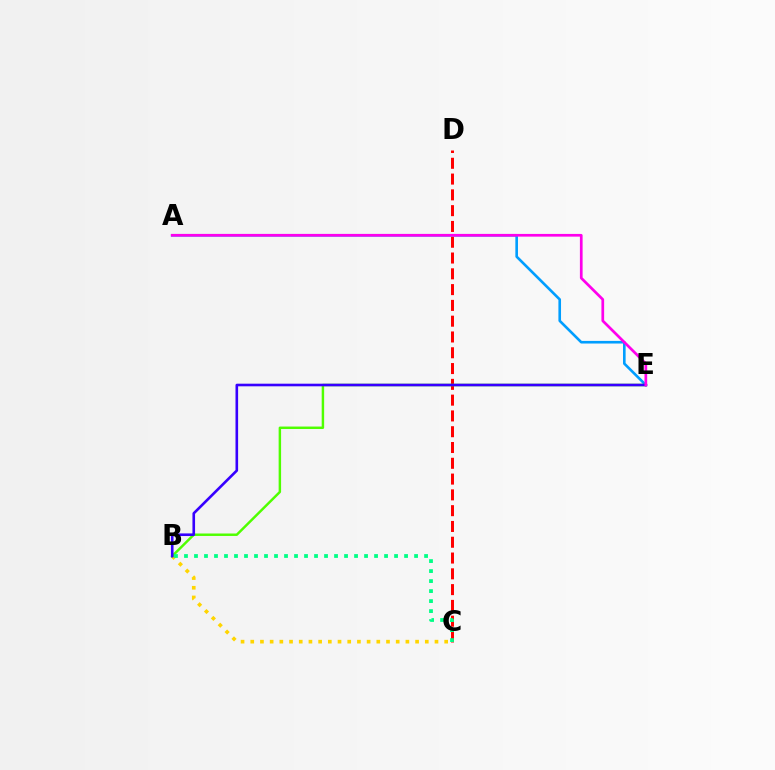{('B', 'C'): [{'color': '#ffd500', 'line_style': 'dotted', 'thickness': 2.63}, {'color': '#00ff86', 'line_style': 'dotted', 'thickness': 2.72}], ('A', 'E'): [{'color': '#009eff', 'line_style': 'solid', 'thickness': 1.89}, {'color': '#ff00ed', 'line_style': 'solid', 'thickness': 1.95}], ('C', 'D'): [{'color': '#ff0000', 'line_style': 'dashed', 'thickness': 2.15}], ('B', 'E'): [{'color': '#4fff00', 'line_style': 'solid', 'thickness': 1.77}, {'color': '#3700ff', 'line_style': 'solid', 'thickness': 1.89}]}